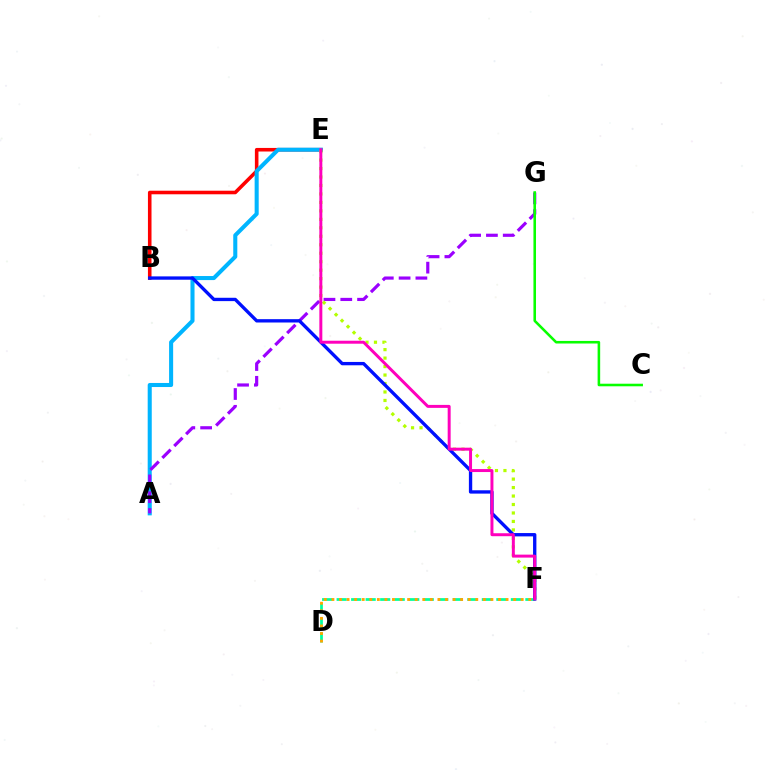{('D', 'F'): [{'color': '#00ff9d', 'line_style': 'dashed', 'thickness': 1.97}, {'color': '#ffa500', 'line_style': 'dotted', 'thickness': 2.06}], ('B', 'E'): [{'color': '#ff0000', 'line_style': 'solid', 'thickness': 2.57}], ('A', 'E'): [{'color': '#00b5ff', 'line_style': 'solid', 'thickness': 2.92}], ('A', 'G'): [{'color': '#9b00ff', 'line_style': 'dashed', 'thickness': 2.28}], ('E', 'F'): [{'color': '#b3ff00', 'line_style': 'dotted', 'thickness': 2.3}, {'color': '#ff00bd', 'line_style': 'solid', 'thickness': 2.14}], ('B', 'F'): [{'color': '#0010ff', 'line_style': 'solid', 'thickness': 2.4}], ('C', 'G'): [{'color': '#08ff00', 'line_style': 'solid', 'thickness': 1.85}]}